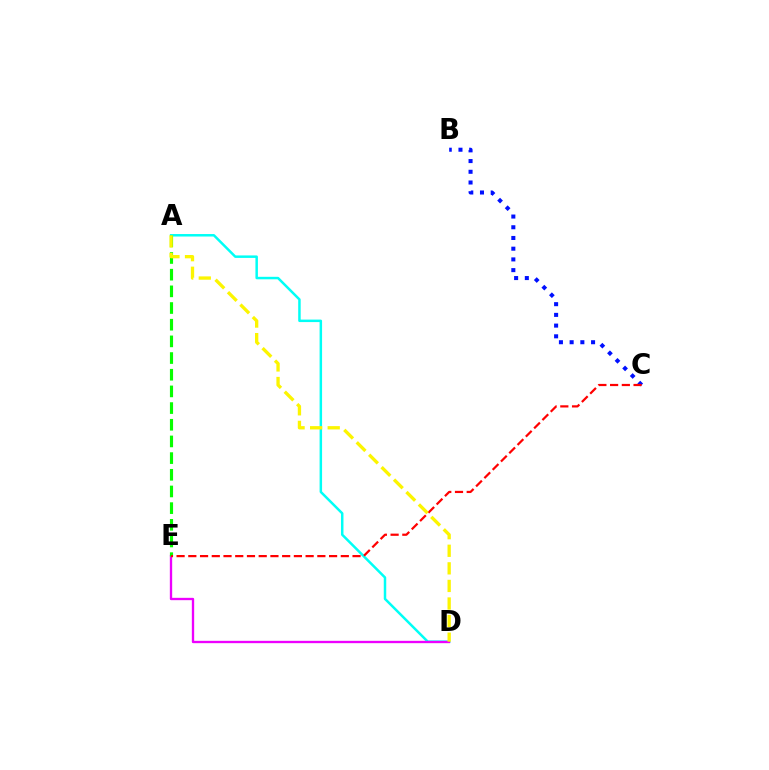{('A', 'D'): [{'color': '#00fff6', 'line_style': 'solid', 'thickness': 1.79}, {'color': '#fcf500', 'line_style': 'dashed', 'thickness': 2.39}], ('D', 'E'): [{'color': '#ee00ff', 'line_style': 'solid', 'thickness': 1.68}], ('A', 'E'): [{'color': '#08ff00', 'line_style': 'dashed', 'thickness': 2.27}], ('B', 'C'): [{'color': '#0010ff', 'line_style': 'dotted', 'thickness': 2.91}], ('C', 'E'): [{'color': '#ff0000', 'line_style': 'dashed', 'thickness': 1.59}]}